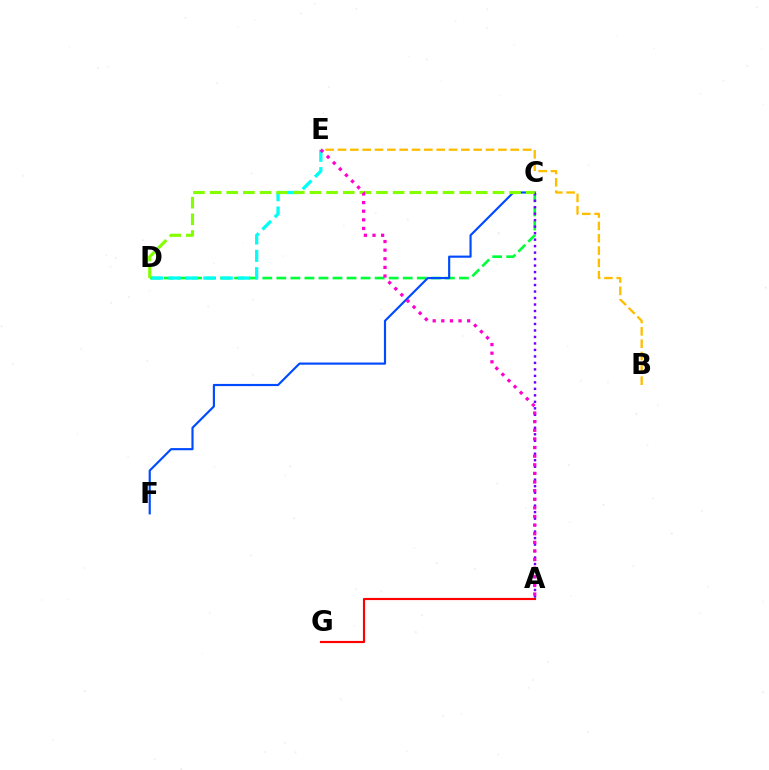{('C', 'D'): [{'color': '#00ff39', 'line_style': 'dashed', 'thickness': 1.91}, {'color': '#84ff00', 'line_style': 'dashed', 'thickness': 2.26}], ('A', 'G'): [{'color': '#ff0000', 'line_style': 'solid', 'thickness': 1.55}], ('B', 'E'): [{'color': '#ffbd00', 'line_style': 'dashed', 'thickness': 1.68}], ('D', 'E'): [{'color': '#00fff6', 'line_style': 'dashed', 'thickness': 2.36}], ('A', 'C'): [{'color': '#7200ff', 'line_style': 'dotted', 'thickness': 1.76}], ('C', 'F'): [{'color': '#004bff', 'line_style': 'solid', 'thickness': 1.56}], ('A', 'E'): [{'color': '#ff00cf', 'line_style': 'dotted', 'thickness': 2.34}]}